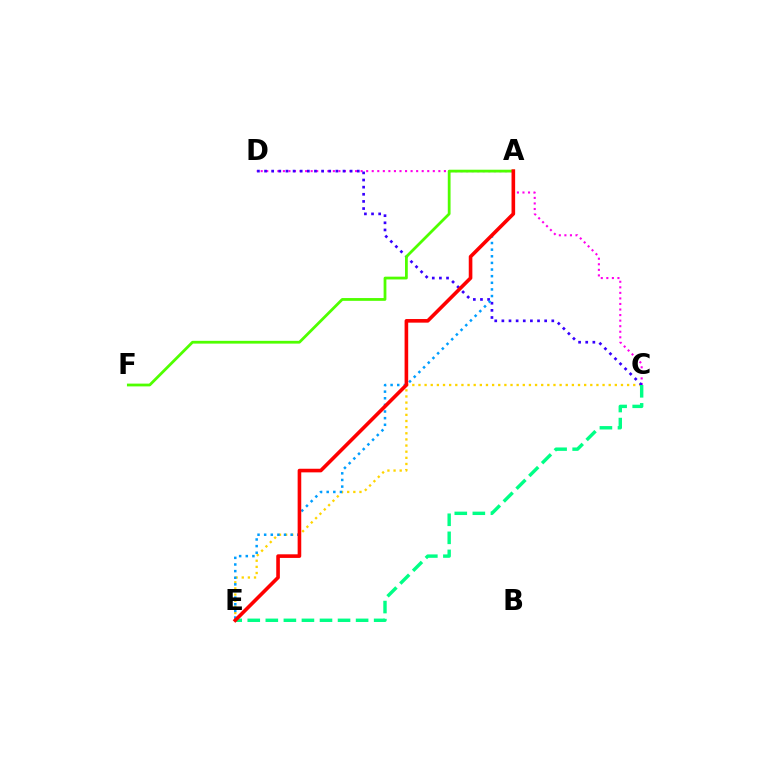{('C', 'E'): [{'color': '#ffd500', 'line_style': 'dotted', 'thickness': 1.67}, {'color': '#00ff86', 'line_style': 'dashed', 'thickness': 2.45}], ('C', 'D'): [{'color': '#ff00ed', 'line_style': 'dotted', 'thickness': 1.51}, {'color': '#3700ff', 'line_style': 'dotted', 'thickness': 1.94}], ('A', 'E'): [{'color': '#009eff', 'line_style': 'dotted', 'thickness': 1.8}, {'color': '#ff0000', 'line_style': 'solid', 'thickness': 2.6}], ('A', 'F'): [{'color': '#4fff00', 'line_style': 'solid', 'thickness': 2.0}]}